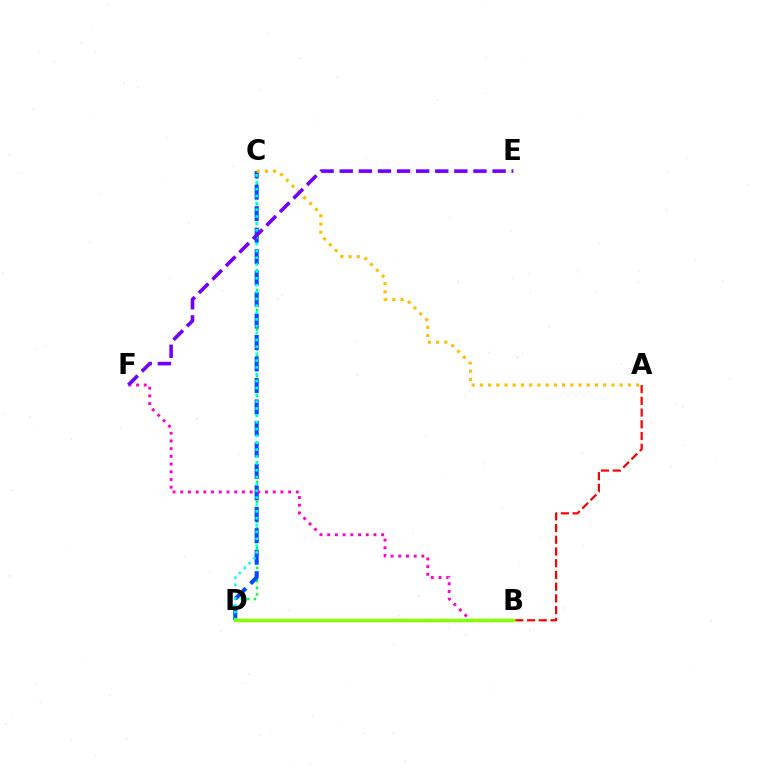{('C', 'D'): [{'color': '#00ff39', 'line_style': 'dotted', 'thickness': 1.8}, {'color': '#004bff', 'line_style': 'dashed', 'thickness': 2.92}, {'color': '#00fff6', 'line_style': 'dotted', 'thickness': 1.86}], ('A', 'B'): [{'color': '#ff0000', 'line_style': 'dashed', 'thickness': 1.59}], ('B', 'F'): [{'color': '#ff00cf', 'line_style': 'dotted', 'thickness': 2.09}], ('A', 'C'): [{'color': '#ffbd00', 'line_style': 'dotted', 'thickness': 2.23}], ('E', 'F'): [{'color': '#7200ff', 'line_style': 'dashed', 'thickness': 2.6}], ('B', 'D'): [{'color': '#84ff00', 'line_style': 'solid', 'thickness': 2.49}]}